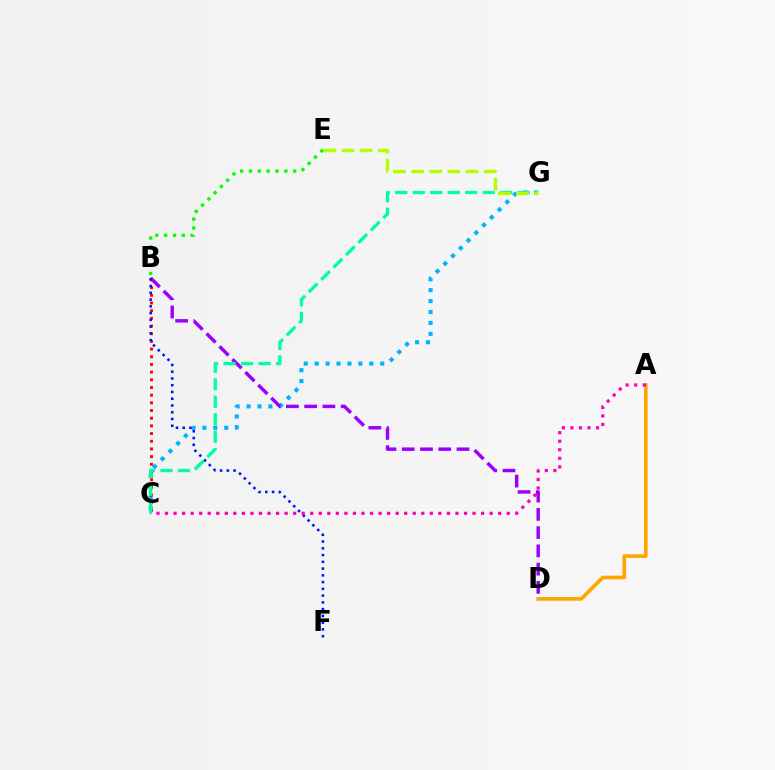{('C', 'G'): [{'color': '#00b5ff', 'line_style': 'dotted', 'thickness': 2.97}, {'color': '#00ff9d', 'line_style': 'dashed', 'thickness': 2.38}], ('B', 'D'): [{'color': '#9b00ff', 'line_style': 'dashed', 'thickness': 2.48}], ('B', 'C'): [{'color': '#ff0000', 'line_style': 'dotted', 'thickness': 2.09}], ('A', 'D'): [{'color': '#ffa500', 'line_style': 'solid', 'thickness': 2.63}], ('B', 'F'): [{'color': '#0010ff', 'line_style': 'dotted', 'thickness': 1.84}], ('E', 'G'): [{'color': '#b3ff00', 'line_style': 'dashed', 'thickness': 2.46}], ('B', 'E'): [{'color': '#08ff00', 'line_style': 'dotted', 'thickness': 2.4}], ('A', 'C'): [{'color': '#ff00bd', 'line_style': 'dotted', 'thickness': 2.32}]}